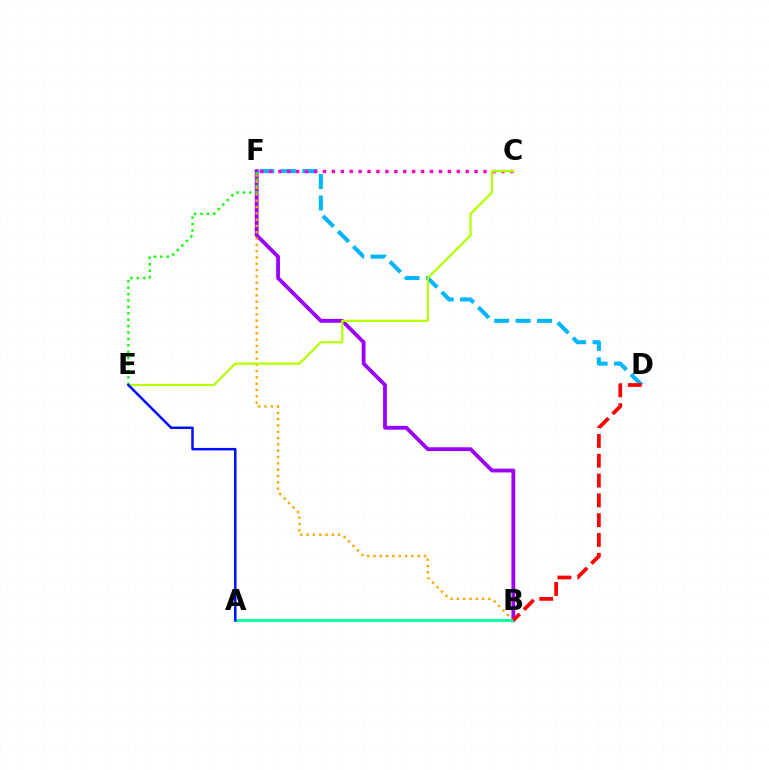{('B', 'F'): [{'color': '#9b00ff', 'line_style': 'solid', 'thickness': 2.73}, {'color': '#ffa500', 'line_style': 'dotted', 'thickness': 1.72}], ('D', 'F'): [{'color': '#00b5ff', 'line_style': 'dashed', 'thickness': 2.91}], ('E', 'F'): [{'color': '#08ff00', 'line_style': 'dotted', 'thickness': 1.74}], ('C', 'F'): [{'color': '#ff00bd', 'line_style': 'dotted', 'thickness': 2.42}], ('A', 'B'): [{'color': '#00ff9d', 'line_style': 'solid', 'thickness': 2.0}], ('C', 'E'): [{'color': '#b3ff00', 'line_style': 'solid', 'thickness': 1.61}], ('B', 'D'): [{'color': '#ff0000', 'line_style': 'dashed', 'thickness': 2.69}], ('A', 'E'): [{'color': '#0010ff', 'line_style': 'solid', 'thickness': 1.79}]}